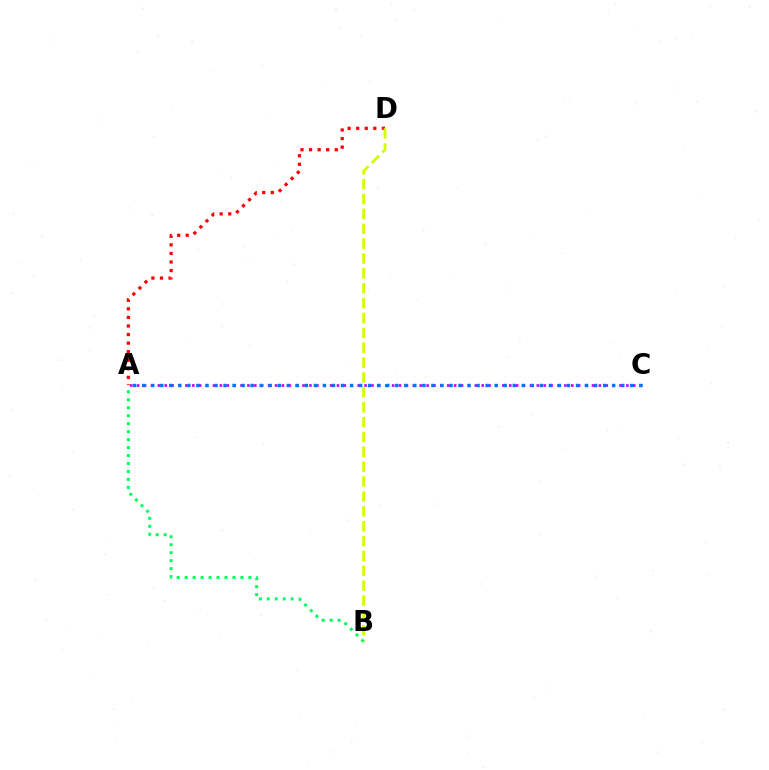{('A', 'D'): [{'color': '#ff0000', 'line_style': 'dotted', 'thickness': 2.33}], ('A', 'C'): [{'color': '#b900ff', 'line_style': 'dotted', 'thickness': 1.87}, {'color': '#0074ff', 'line_style': 'dotted', 'thickness': 2.46}], ('B', 'D'): [{'color': '#d1ff00', 'line_style': 'dashed', 'thickness': 2.02}], ('A', 'B'): [{'color': '#00ff5c', 'line_style': 'dotted', 'thickness': 2.16}]}